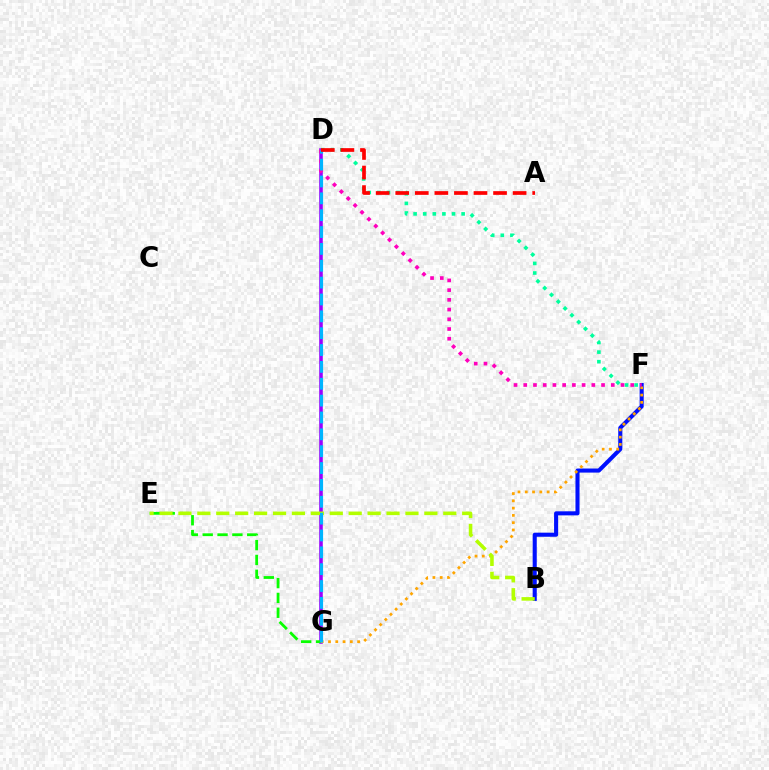{('B', 'F'): [{'color': '#0010ff', 'line_style': 'solid', 'thickness': 2.93}], ('D', 'G'): [{'color': '#9b00ff', 'line_style': 'solid', 'thickness': 2.57}, {'color': '#00b5ff', 'line_style': 'dashed', 'thickness': 2.29}], ('F', 'G'): [{'color': '#ffa500', 'line_style': 'dotted', 'thickness': 1.98}], ('E', 'G'): [{'color': '#08ff00', 'line_style': 'dashed', 'thickness': 2.02}], ('B', 'E'): [{'color': '#b3ff00', 'line_style': 'dashed', 'thickness': 2.57}], ('D', 'F'): [{'color': '#00ff9d', 'line_style': 'dotted', 'thickness': 2.61}, {'color': '#ff00bd', 'line_style': 'dotted', 'thickness': 2.64}], ('A', 'D'): [{'color': '#ff0000', 'line_style': 'dashed', 'thickness': 2.66}]}